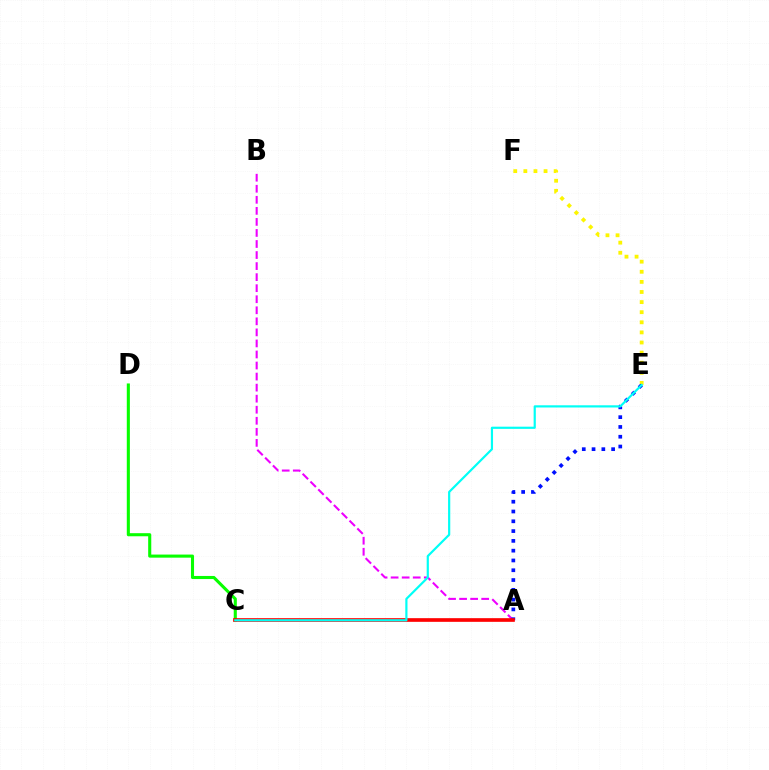{('A', 'B'): [{'color': '#ee00ff', 'line_style': 'dashed', 'thickness': 1.5}], ('C', 'D'): [{'color': '#08ff00', 'line_style': 'solid', 'thickness': 2.22}], ('E', 'F'): [{'color': '#fcf500', 'line_style': 'dotted', 'thickness': 2.74}], ('A', 'E'): [{'color': '#0010ff', 'line_style': 'dotted', 'thickness': 2.66}], ('A', 'C'): [{'color': '#ff0000', 'line_style': 'solid', 'thickness': 2.64}], ('C', 'E'): [{'color': '#00fff6', 'line_style': 'solid', 'thickness': 1.58}]}